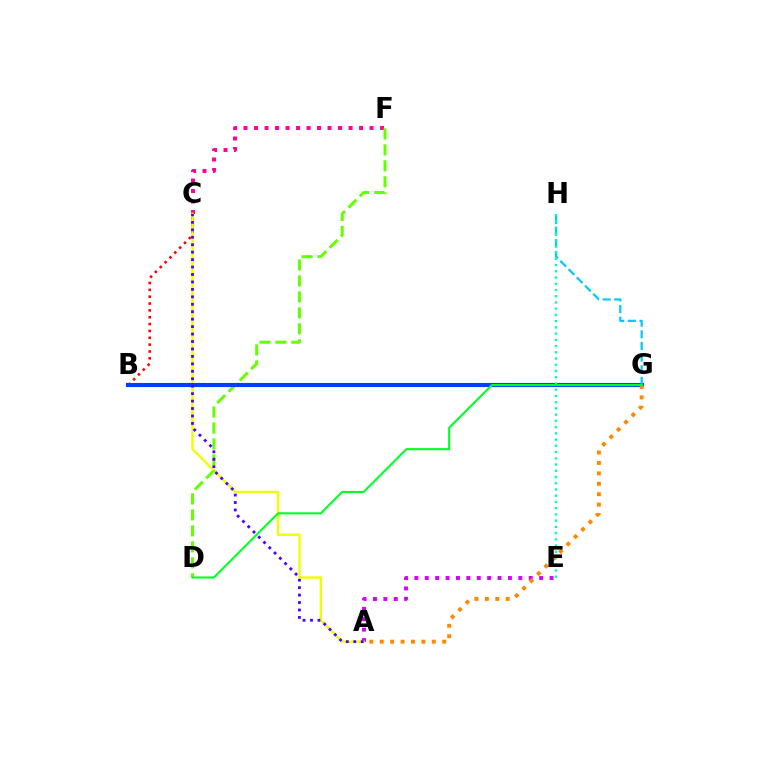{('B', 'C'): [{'color': '#ff0000', 'line_style': 'dotted', 'thickness': 1.86}], ('C', 'F'): [{'color': '#ff00a0', 'line_style': 'dotted', 'thickness': 2.85}], ('A', 'E'): [{'color': '#d600ff', 'line_style': 'dotted', 'thickness': 2.83}], ('A', 'C'): [{'color': '#eeff00', 'line_style': 'solid', 'thickness': 1.72}, {'color': '#4f00ff', 'line_style': 'dotted', 'thickness': 2.02}], ('D', 'F'): [{'color': '#66ff00', 'line_style': 'dashed', 'thickness': 2.17}], ('B', 'G'): [{'color': '#003fff', 'line_style': 'solid', 'thickness': 2.96}], ('G', 'H'): [{'color': '#00c7ff', 'line_style': 'dashed', 'thickness': 1.58}], ('E', 'H'): [{'color': '#00ffaf', 'line_style': 'dotted', 'thickness': 1.69}], ('A', 'G'): [{'color': '#ff8800', 'line_style': 'dotted', 'thickness': 2.83}], ('D', 'G'): [{'color': '#00ff27', 'line_style': 'solid', 'thickness': 1.5}]}